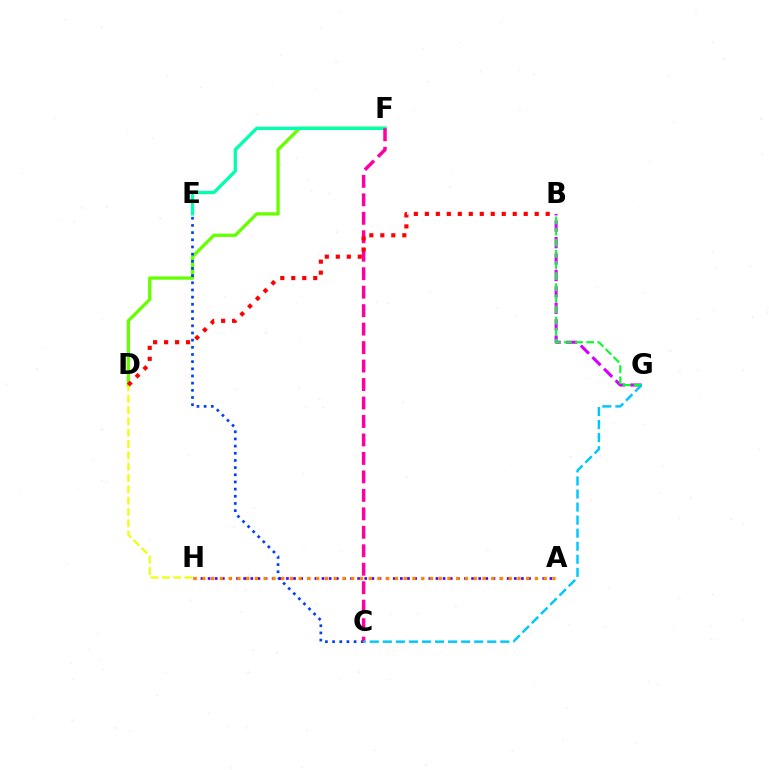{('B', 'G'): [{'color': '#d600ff', 'line_style': 'dashed', 'thickness': 2.23}, {'color': '#00ff27', 'line_style': 'dashed', 'thickness': 1.51}], ('D', 'F'): [{'color': '#66ff00', 'line_style': 'solid', 'thickness': 2.37}], ('E', 'F'): [{'color': '#00ffaf', 'line_style': 'solid', 'thickness': 2.36}], ('C', 'E'): [{'color': '#003fff', 'line_style': 'dotted', 'thickness': 1.95}], ('C', 'F'): [{'color': '#ff00a0', 'line_style': 'dashed', 'thickness': 2.51}], ('A', 'H'): [{'color': '#4f00ff', 'line_style': 'dotted', 'thickness': 1.93}, {'color': '#ff8800', 'line_style': 'dotted', 'thickness': 2.38}], ('D', 'H'): [{'color': '#eeff00', 'line_style': 'dashed', 'thickness': 1.54}], ('C', 'G'): [{'color': '#00c7ff', 'line_style': 'dashed', 'thickness': 1.77}], ('B', 'D'): [{'color': '#ff0000', 'line_style': 'dotted', 'thickness': 2.98}]}